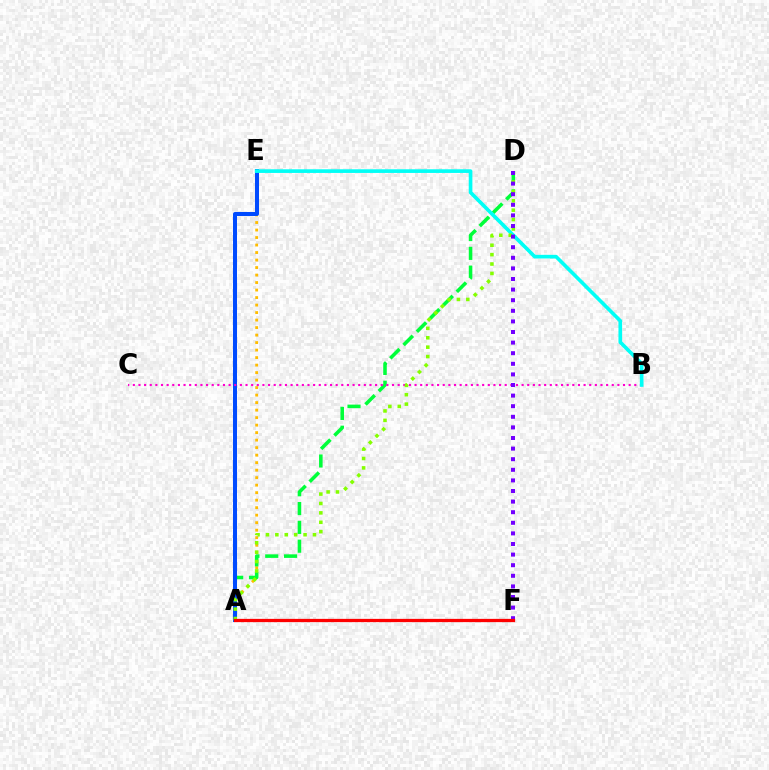{('A', 'E'): [{'color': '#ffbd00', 'line_style': 'dotted', 'thickness': 2.04}, {'color': '#004bff', 'line_style': 'solid', 'thickness': 2.89}], ('A', 'D'): [{'color': '#00ff39', 'line_style': 'dashed', 'thickness': 2.56}, {'color': '#84ff00', 'line_style': 'dotted', 'thickness': 2.55}], ('B', 'C'): [{'color': '#ff00cf', 'line_style': 'dotted', 'thickness': 1.53}], ('B', 'E'): [{'color': '#00fff6', 'line_style': 'solid', 'thickness': 2.63}], ('D', 'F'): [{'color': '#7200ff', 'line_style': 'dotted', 'thickness': 2.88}], ('A', 'F'): [{'color': '#ff0000', 'line_style': 'solid', 'thickness': 2.35}]}